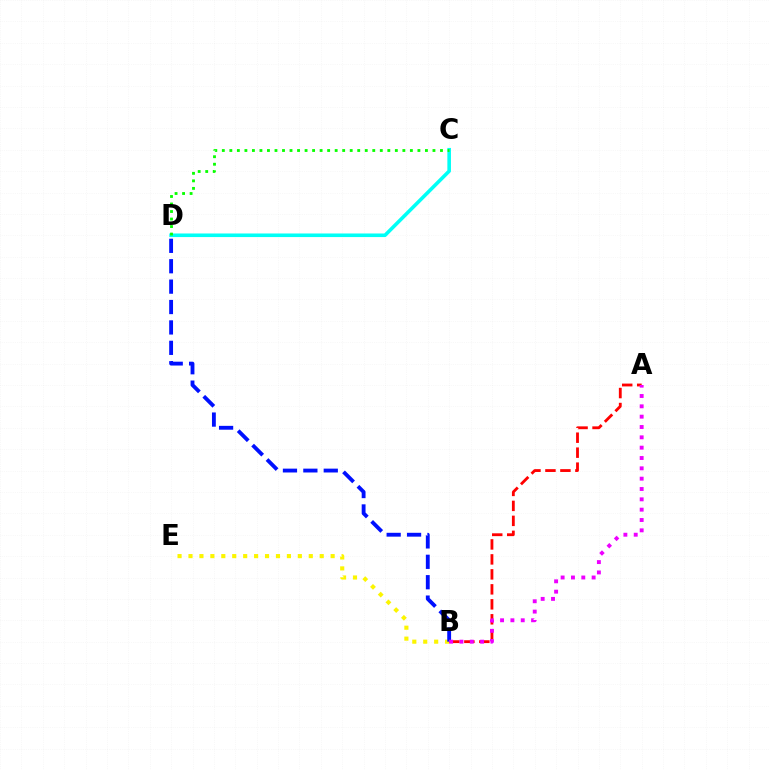{('C', 'D'): [{'color': '#00fff6', 'line_style': 'solid', 'thickness': 2.59}, {'color': '#08ff00', 'line_style': 'dotted', 'thickness': 2.04}], ('A', 'B'): [{'color': '#ff0000', 'line_style': 'dashed', 'thickness': 2.03}, {'color': '#ee00ff', 'line_style': 'dotted', 'thickness': 2.81}], ('B', 'E'): [{'color': '#fcf500', 'line_style': 'dotted', 'thickness': 2.97}], ('B', 'D'): [{'color': '#0010ff', 'line_style': 'dashed', 'thickness': 2.77}]}